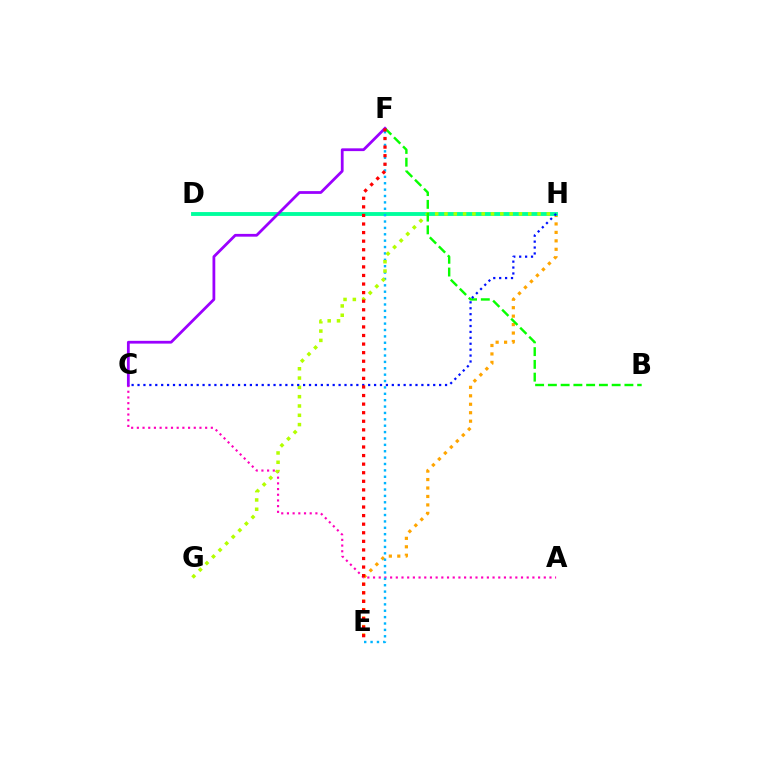{('E', 'H'): [{'color': '#ffa500', 'line_style': 'dotted', 'thickness': 2.3}], ('A', 'C'): [{'color': '#ff00bd', 'line_style': 'dotted', 'thickness': 1.55}], ('D', 'H'): [{'color': '#00ff9d', 'line_style': 'solid', 'thickness': 2.78}], ('E', 'F'): [{'color': '#00b5ff', 'line_style': 'dotted', 'thickness': 1.73}, {'color': '#ff0000', 'line_style': 'dotted', 'thickness': 2.33}], ('G', 'H'): [{'color': '#b3ff00', 'line_style': 'dotted', 'thickness': 2.53}], ('B', 'F'): [{'color': '#08ff00', 'line_style': 'dashed', 'thickness': 1.73}], ('C', 'F'): [{'color': '#9b00ff', 'line_style': 'solid', 'thickness': 2.0}], ('C', 'H'): [{'color': '#0010ff', 'line_style': 'dotted', 'thickness': 1.61}]}